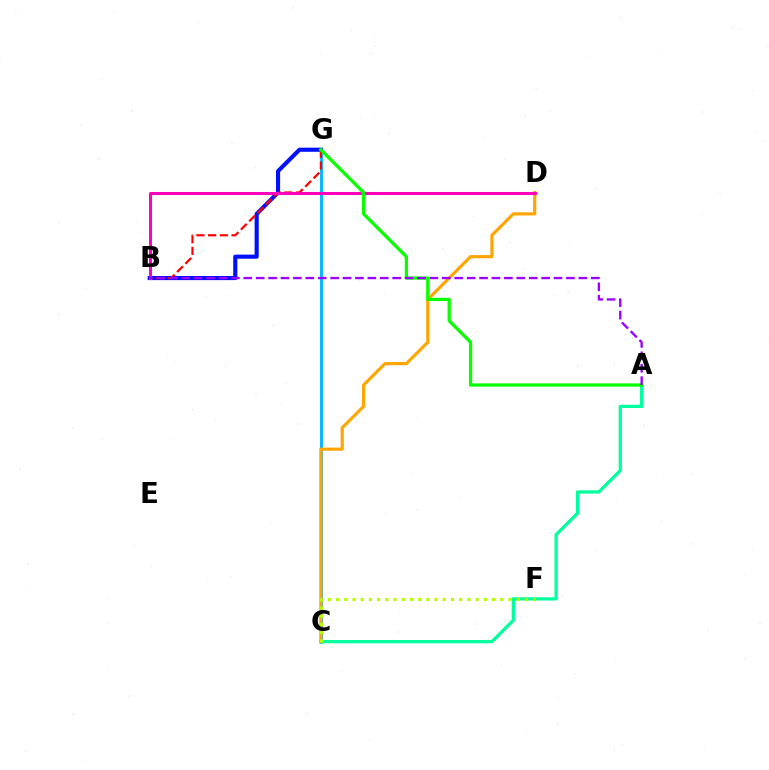{('C', 'G'): [{'color': '#00b5ff', 'line_style': 'solid', 'thickness': 2.07}], ('A', 'C'): [{'color': '#00ff9d', 'line_style': 'solid', 'thickness': 2.34}], ('B', 'G'): [{'color': '#0010ff', 'line_style': 'solid', 'thickness': 2.96}, {'color': '#ff0000', 'line_style': 'dashed', 'thickness': 1.59}], ('C', 'D'): [{'color': '#ffa500', 'line_style': 'solid', 'thickness': 2.27}], ('B', 'D'): [{'color': '#ff00bd', 'line_style': 'solid', 'thickness': 2.18}], ('A', 'G'): [{'color': '#08ff00', 'line_style': 'solid', 'thickness': 2.34}], ('C', 'F'): [{'color': '#b3ff00', 'line_style': 'dotted', 'thickness': 2.23}], ('A', 'B'): [{'color': '#9b00ff', 'line_style': 'dashed', 'thickness': 1.69}]}